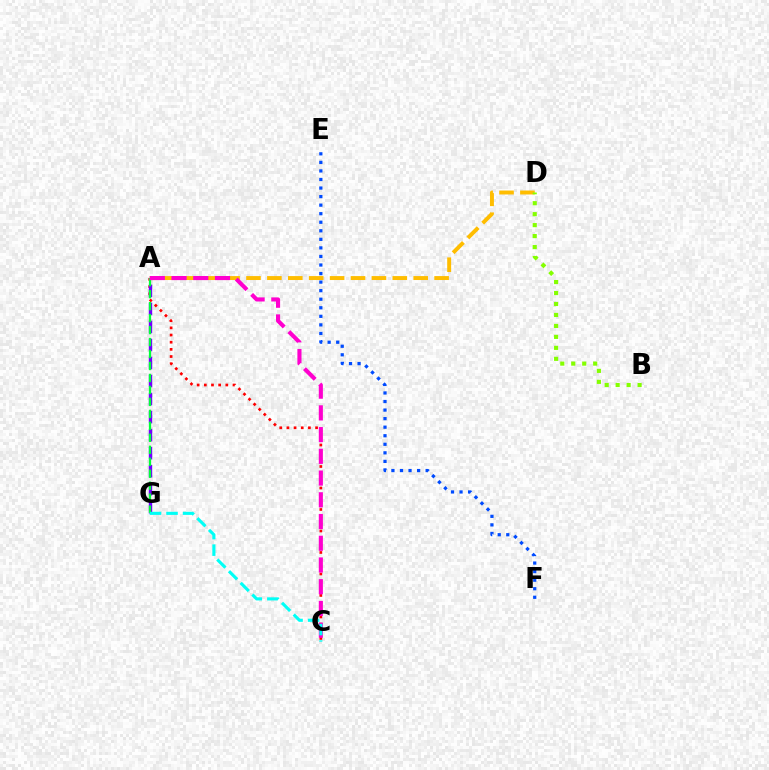{('A', 'C'): [{'color': '#ff0000', 'line_style': 'dotted', 'thickness': 1.95}, {'color': '#ff00cf', 'line_style': 'dashed', 'thickness': 2.95}], ('A', 'D'): [{'color': '#ffbd00', 'line_style': 'dashed', 'thickness': 2.84}], ('A', 'G'): [{'color': '#7200ff', 'line_style': 'dashed', 'thickness': 2.45}, {'color': '#00ff39', 'line_style': 'dashed', 'thickness': 1.63}], ('E', 'F'): [{'color': '#004bff', 'line_style': 'dotted', 'thickness': 2.32}], ('C', 'G'): [{'color': '#00fff6', 'line_style': 'dashed', 'thickness': 2.25}], ('B', 'D'): [{'color': '#84ff00', 'line_style': 'dotted', 'thickness': 2.98}]}